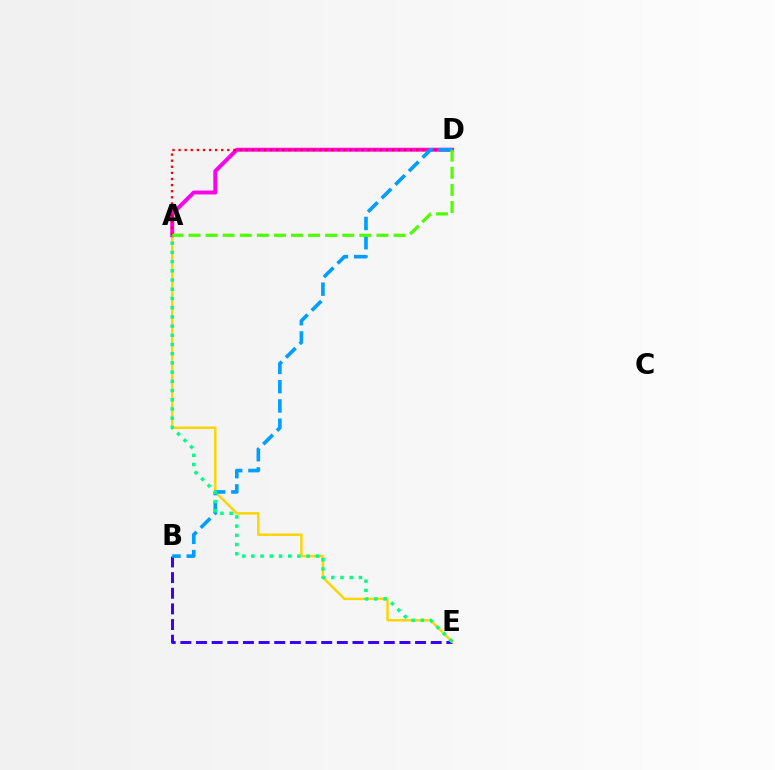{('B', 'E'): [{'color': '#3700ff', 'line_style': 'dashed', 'thickness': 2.13}], ('A', 'E'): [{'color': '#ffd500', 'line_style': 'solid', 'thickness': 1.76}, {'color': '#00ff86', 'line_style': 'dotted', 'thickness': 2.5}], ('A', 'D'): [{'color': '#ff00ed', 'line_style': 'solid', 'thickness': 2.83}, {'color': '#ff0000', 'line_style': 'dotted', 'thickness': 1.66}, {'color': '#4fff00', 'line_style': 'dashed', 'thickness': 2.32}], ('B', 'D'): [{'color': '#009eff', 'line_style': 'dashed', 'thickness': 2.61}]}